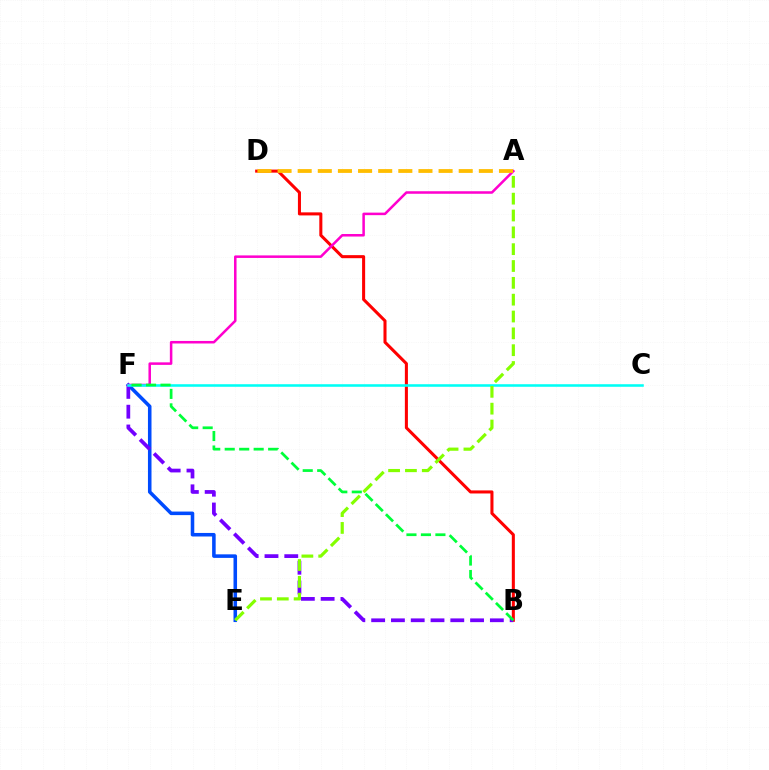{('B', 'D'): [{'color': '#ff0000', 'line_style': 'solid', 'thickness': 2.2}], ('E', 'F'): [{'color': '#004bff', 'line_style': 'solid', 'thickness': 2.56}], ('B', 'F'): [{'color': '#7200ff', 'line_style': 'dashed', 'thickness': 2.69}, {'color': '#00ff39', 'line_style': 'dashed', 'thickness': 1.97}], ('A', 'F'): [{'color': '#ff00cf', 'line_style': 'solid', 'thickness': 1.82}], ('C', 'F'): [{'color': '#00fff6', 'line_style': 'solid', 'thickness': 1.85}], ('A', 'E'): [{'color': '#84ff00', 'line_style': 'dashed', 'thickness': 2.29}], ('A', 'D'): [{'color': '#ffbd00', 'line_style': 'dashed', 'thickness': 2.73}]}